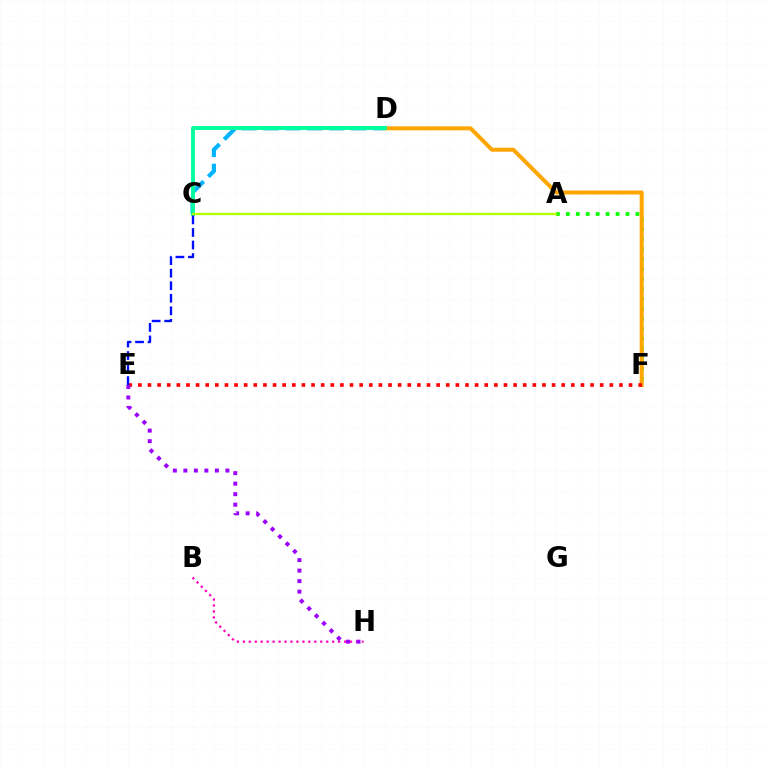{('B', 'H'): [{'color': '#ff00bd', 'line_style': 'dotted', 'thickness': 1.62}], ('A', 'F'): [{'color': '#08ff00', 'line_style': 'dotted', 'thickness': 2.7}], ('C', 'D'): [{'color': '#00b5ff', 'line_style': 'dashed', 'thickness': 2.97}, {'color': '#00ff9d', 'line_style': 'solid', 'thickness': 2.8}], ('D', 'F'): [{'color': '#ffa500', 'line_style': 'solid', 'thickness': 2.87}], ('E', 'F'): [{'color': '#ff0000', 'line_style': 'dotted', 'thickness': 2.61}], ('E', 'H'): [{'color': '#9b00ff', 'line_style': 'dotted', 'thickness': 2.85}], ('A', 'C'): [{'color': '#b3ff00', 'line_style': 'solid', 'thickness': 1.65}], ('C', 'E'): [{'color': '#0010ff', 'line_style': 'dashed', 'thickness': 1.7}]}